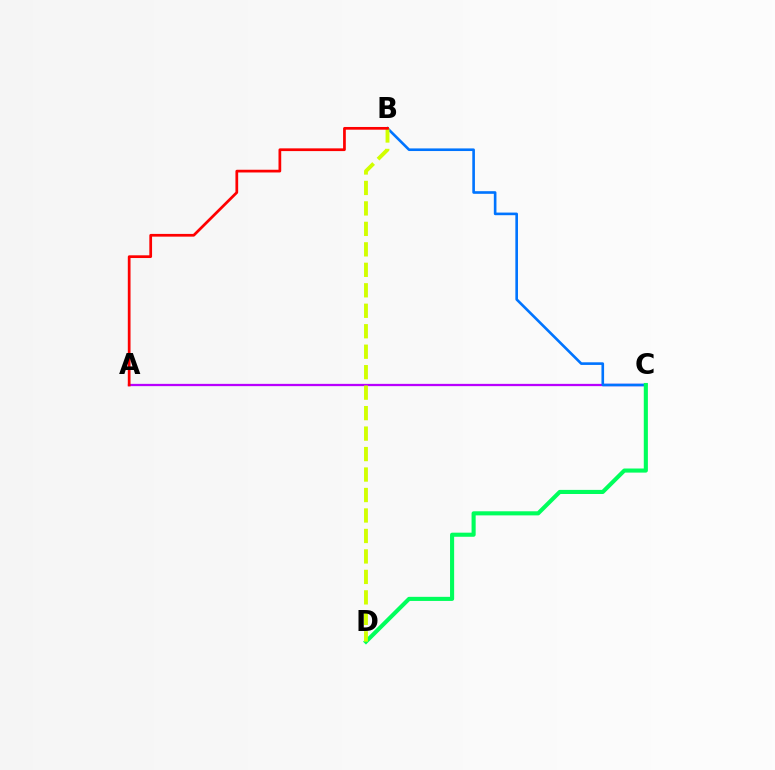{('A', 'C'): [{'color': '#b900ff', 'line_style': 'solid', 'thickness': 1.63}], ('B', 'C'): [{'color': '#0074ff', 'line_style': 'solid', 'thickness': 1.89}], ('C', 'D'): [{'color': '#00ff5c', 'line_style': 'solid', 'thickness': 2.95}], ('B', 'D'): [{'color': '#d1ff00', 'line_style': 'dashed', 'thickness': 2.78}], ('A', 'B'): [{'color': '#ff0000', 'line_style': 'solid', 'thickness': 1.96}]}